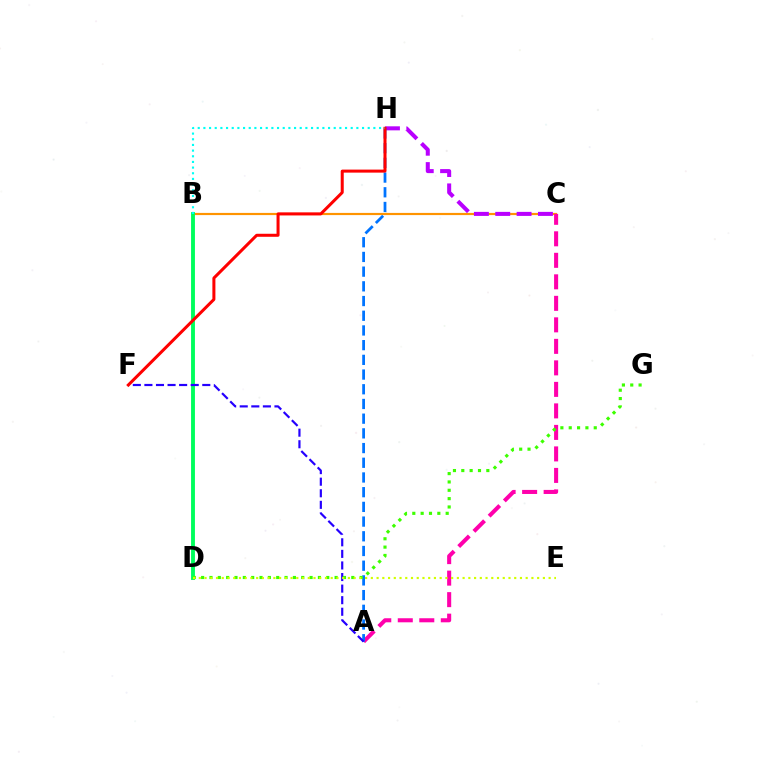{('B', 'C'): [{'color': '#ff9400', 'line_style': 'solid', 'thickness': 1.57}], ('C', 'H'): [{'color': '#b900ff', 'line_style': 'dashed', 'thickness': 2.9}], ('A', 'C'): [{'color': '#ff00ac', 'line_style': 'dashed', 'thickness': 2.92}], ('B', 'D'): [{'color': '#00ff5c', 'line_style': 'solid', 'thickness': 2.79}], ('A', 'H'): [{'color': '#0074ff', 'line_style': 'dashed', 'thickness': 2.0}], ('A', 'F'): [{'color': '#2500ff', 'line_style': 'dashed', 'thickness': 1.57}], ('D', 'G'): [{'color': '#3dff00', 'line_style': 'dotted', 'thickness': 2.27}], ('D', 'E'): [{'color': '#d1ff00', 'line_style': 'dotted', 'thickness': 1.56}], ('F', 'H'): [{'color': '#ff0000', 'line_style': 'solid', 'thickness': 2.18}], ('B', 'H'): [{'color': '#00fff6', 'line_style': 'dotted', 'thickness': 1.54}]}